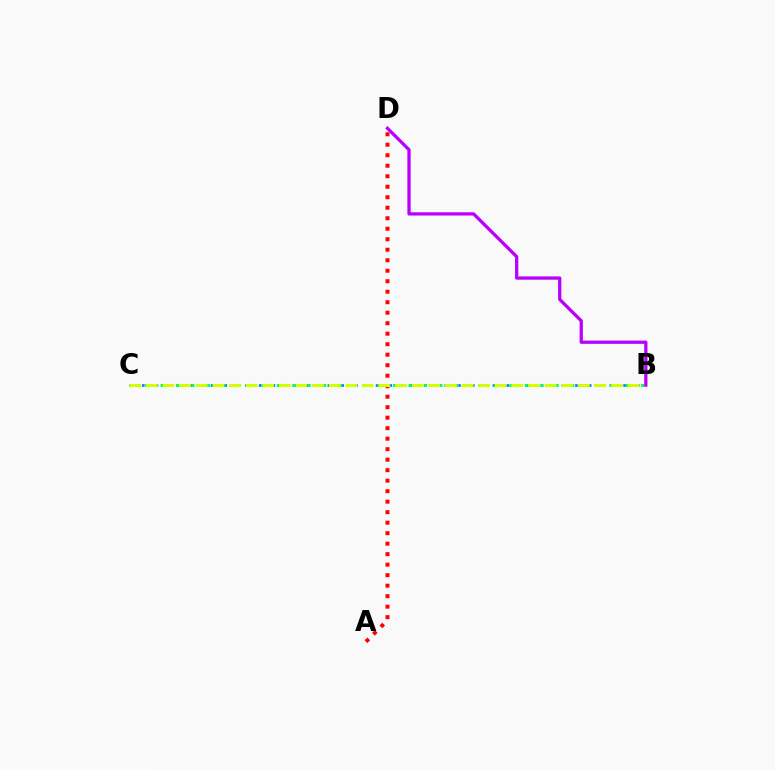{('B', 'C'): [{'color': '#0074ff', 'line_style': 'dotted', 'thickness': 1.87}, {'color': '#00ff5c', 'line_style': 'dotted', 'thickness': 2.11}, {'color': '#d1ff00', 'line_style': 'dashed', 'thickness': 2.26}], ('A', 'D'): [{'color': '#ff0000', 'line_style': 'dotted', 'thickness': 2.85}], ('B', 'D'): [{'color': '#b900ff', 'line_style': 'solid', 'thickness': 2.36}]}